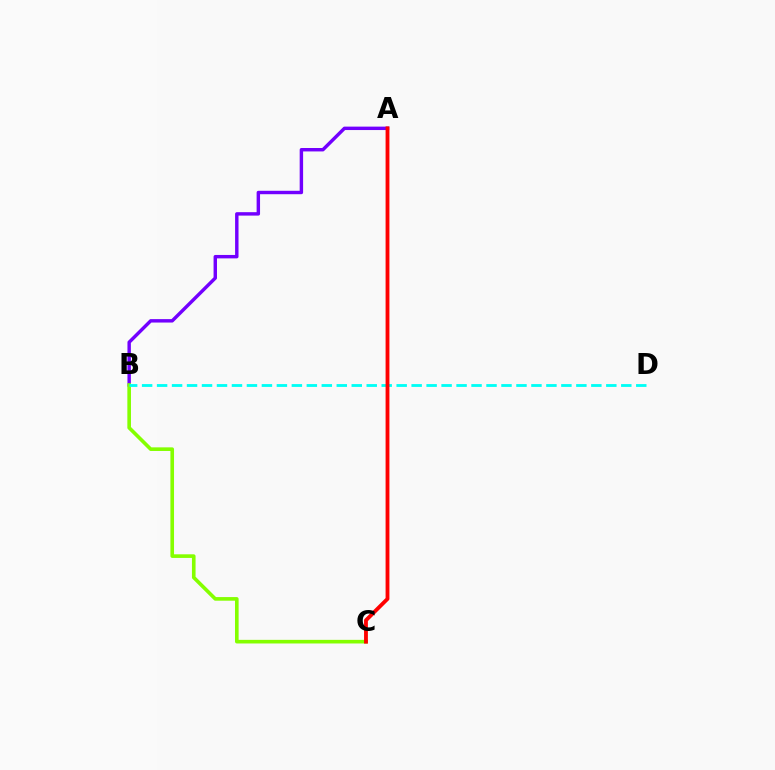{('A', 'B'): [{'color': '#7200ff', 'line_style': 'solid', 'thickness': 2.47}], ('B', 'C'): [{'color': '#84ff00', 'line_style': 'solid', 'thickness': 2.61}], ('B', 'D'): [{'color': '#00fff6', 'line_style': 'dashed', 'thickness': 2.03}], ('A', 'C'): [{'color': '#ff0000', 'line_style': 'solid', 'thickness': 2.76}]}